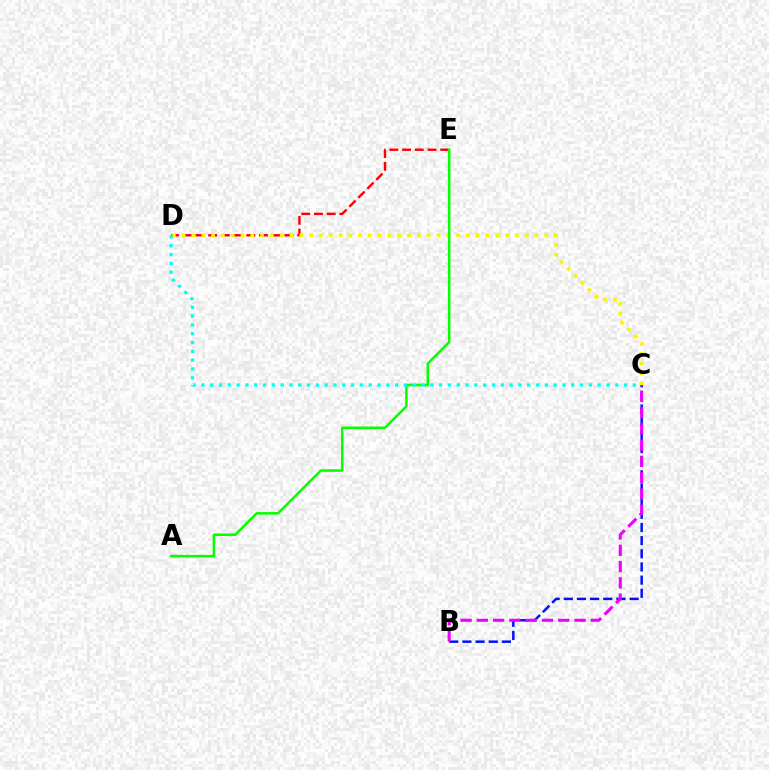{('D', 'E'): [{'color': '#ff0000', 'line_style': 'dashed', 'thickness': 1.73}], ('C', 'D'): [{'color': '#fcf500', 'line_style': 'dotted', 'thickness': 2.66}, {'color': '#00fff6', 'line_style': 'dotted', 'thickness': 2.39}], ('A', 'E'): [{'color': '#08ff00', 'line_style': 'solid', 'thickness': 1.83}], ('B', 'C'): [{'color': '#0010ff', 'line_style': 'dashed', 'thickness': 1.79}, {'color': '#ee00ff', 'line_style': 'dashed', 'thickness': 2.21}]}